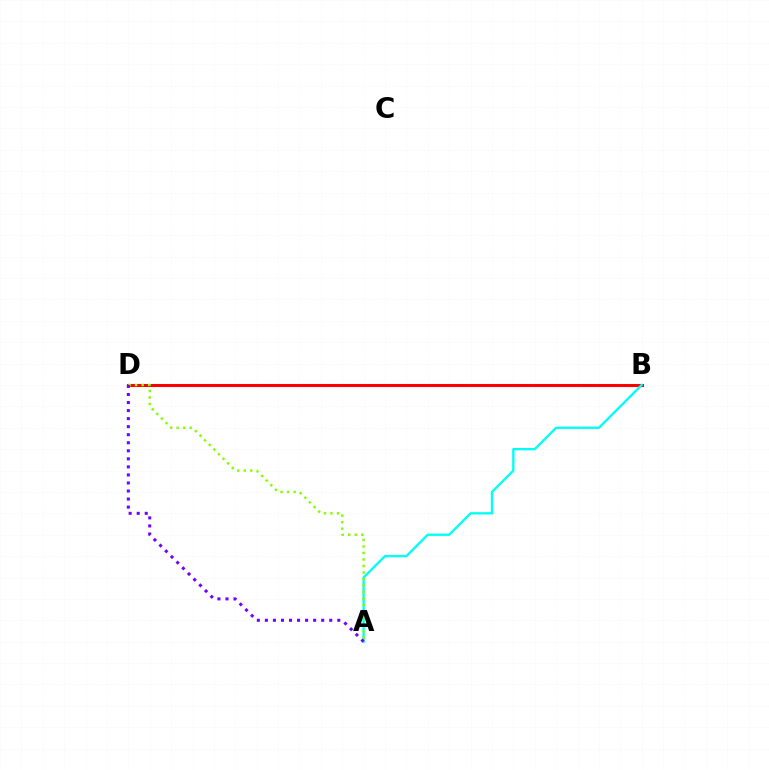{('B', 'D'): [{'color': '#ff0000', 'line_style': 'solid', 'thickness': 2.2}], ('A', 'B'): [{'color': '#00fff6', 'line_style': 'solid', 'thickness': 1.68}], ('A', 'D'): [{'color': '#84ff00', 'line_style': 'dotted', 'thickness': 1.77}, {'color': '#7200ff', 'line_style': 'dotted', 'thickness': 2.19}]}